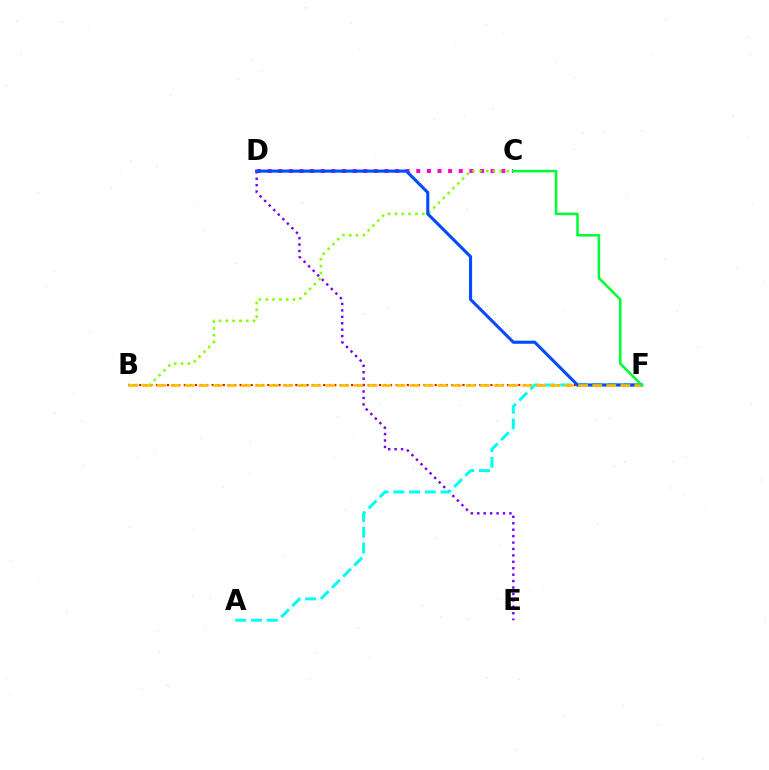{('D', 'E'): [{'color': '#7200ff', 'line_style': 'dotted', 'thickness': 1.75}], ('B', 'F'): [{'color': '#ff0000', 'line_style': 'dotted', 'thickness': 1.51}, {'color': '#ffbd00', 'line_style': 'dashed', 'thickness': 1.91}], ('A', 'F'): [{'color': '#00fff6', 'line_style': 'dashed', 'thickness': 2.14}], ('C', 'D'): [{'color': '#ff00cf', 'line_style': 'dotted', 'thickness': 2.89}], ('B', 'C'): [{'color': '#84ff00', 'line_style': 'dotted', 'thickness': 1.85}], ('D', 'F'): [{'color': '#004bff', 'line_style': 'solid', 'thickness': 2.22}], ('C', 'F'): [{'color': '#00ff39', 'line_style': 'solid', 'thickness': 1.87}]}